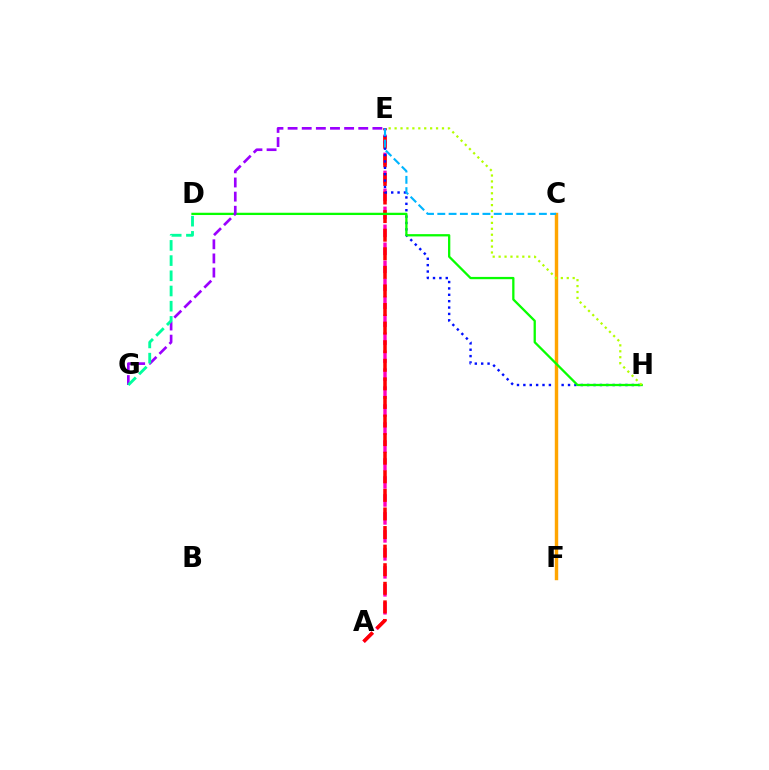{('A', 'E'): [{'color': '#ff00bd', 'line_style': 'dashed', 'thickness': 2.44}, {'color': '#ff0000', 'line_style': 'dashed', 'thickness': 2.52}], ('E', 'H'): [{'color': '#0010ff', 'line_style': 'dotted', 'thickness': 1.73}, {'color': '#b3ff00', 'line_style': 'dotted', 'thickness': 1.61}], ('C', 'F'): [{'color': '#ffa500', 'line_style': 'solid', 'thickness': 2.47}], ('D', 'H'): [{'color': '#08ff00', 'line_style': 'solid', 'thickness': 1.65}], ('E', 'G'): [{'color': '#9b00ff', 'line_style': 'dashed', 'thickness': 1.92}], ('C', 'E'): [{'color': '#00b5ff', 'line_style': 'dashed', 'thickness': 1.53}], ('D', 'G'): [{'color': '#00ff9d', 'line_style': 'dashed', 'thickness': 2.07}]}